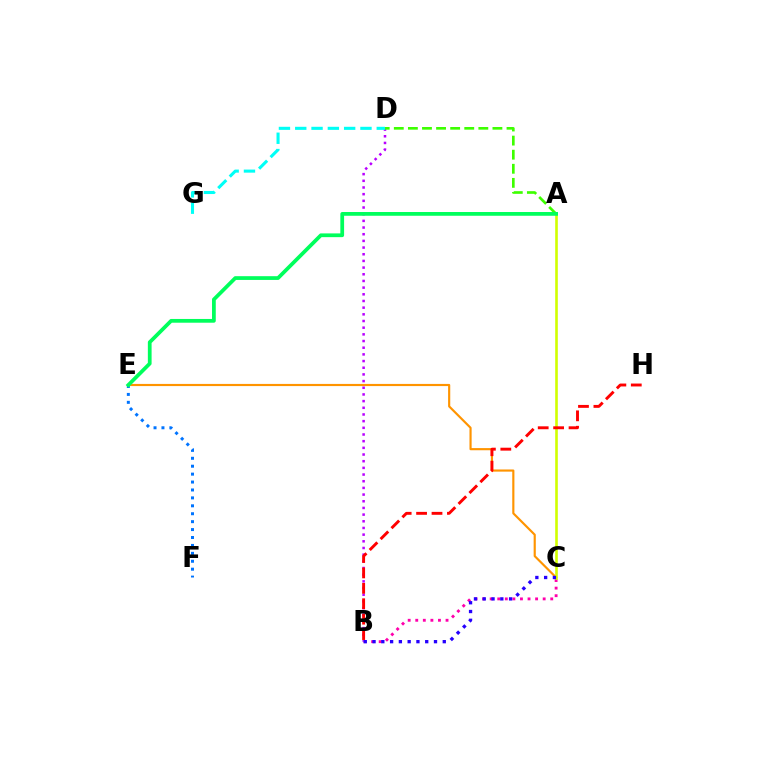{('B', 'D'): [{'color': '#b900ff', 'line_style': 'dotted', 'thickness': 1.81}], ('E', 'F'): [{'color': '#0074ff', 'line_style': 'dotted', 'thickness': 2.15}], ('C', 'E'): [{'color': '#ff9400', 'line_style': 'solid', 'thickness': 1.55}], ('B', 'C'): [{'color': '#ff00ac', 'line_style': 'dotted', 'thickness': 2.06}, {'color': '#2500ff', 'line_style': 'dotted', 'thickness': 2.39}], ('A', 'C'): [{'color': '#d1ff00', 'line_style': 'solid', 'thickness': 1.89}], ('A', 'D'): [{'color': '#3dff00', 'line_style': 'dashed', 'thickness': 1.91}], ('A', 'E'): [{'color': '#00ff5c', 'line_style': 'solid', 'thickness': 2.7}], ('D', 'G'): [{'color': '#00fff6', 'line_style': 'dashed', 'thickness': 2.22}], ('B', 'H'): [{'color': '#ff0000', 'line_style': 'dashed', 'thickness': 2.09}]}